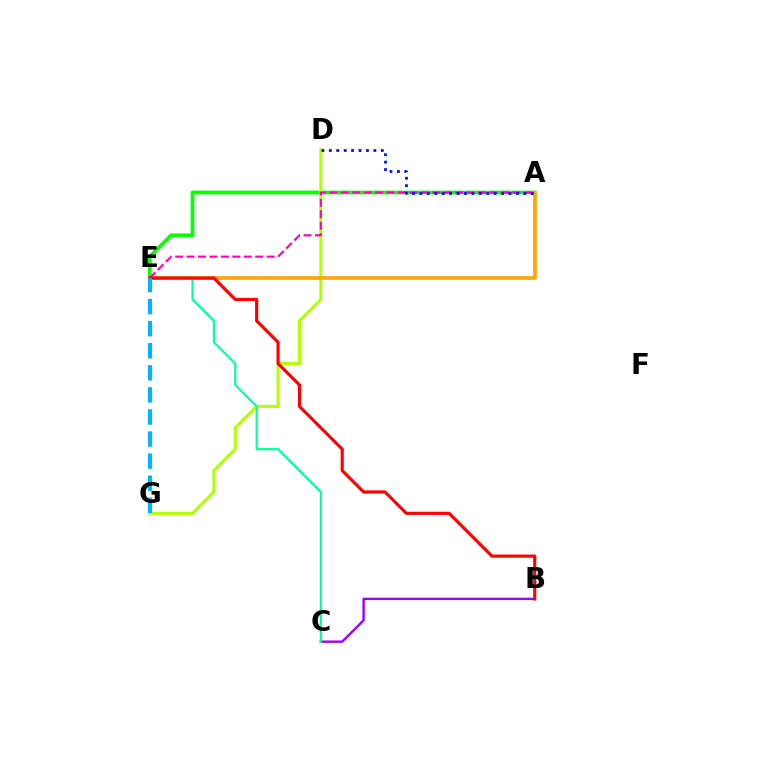{('A', 'E'): [{'color': '#08ff00', 'line_style': 'solid', 'thickness': 2.7}, {'color': '#ffa500', 'line_style': 'solid', 'thickness': 2.64}, {'color': '#ff00bd', 'line_style': 'dashed', 'thickness': 1.55}], ('D', 'G'): [{'color': '#b3ff00', 'line_style': 'solid', 'thickness': 2.2}], ('B', 'C'): [{'color': '#9b00ff', 'line_style': 'solid', 'thickness': 1.72}], ('A', 'D'): [{'color': '#0010ff', 'line_style': 'dotted', 'thickness': 2.02}], ('C', 'E'): [{'color': '#00ff9d', 'line_style': 'solid', 'thickness': 1.57}], ('B', 'E'): [{'color': '#ff0000', 'line_style': 'solid', 'thickness': 2.26}], ('E', 'G'): [{'color': '#00b5ff', 'line_style': 'dashed', 'thickness': 3.0}]}